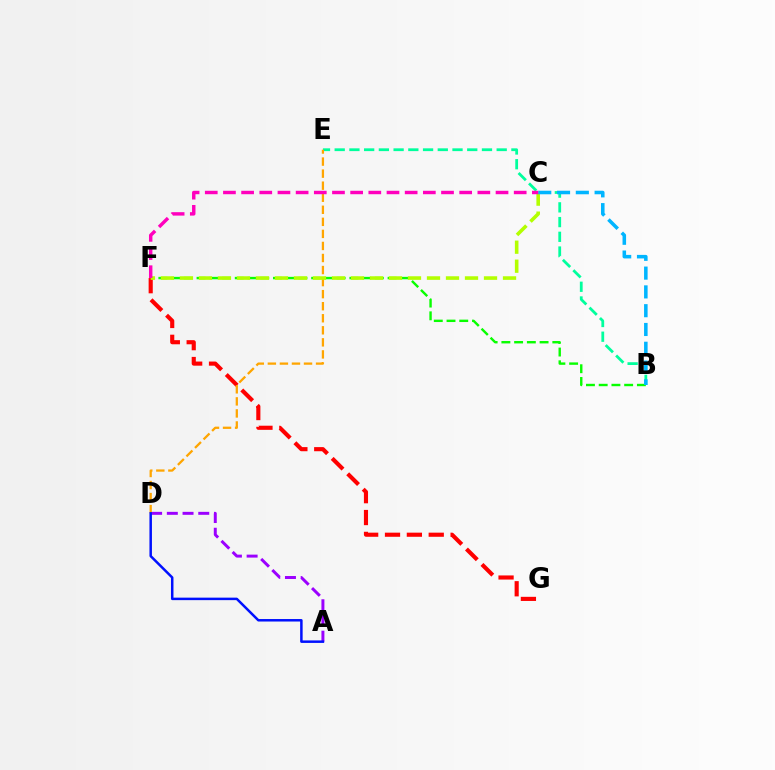{('B', 'F'): [{'color': '#08ff00', 'line_style': 'dashed', 'thickness': 1.73}], ('B', 'E'): [{'color': '#00ff9d', 'line_style': 'dashed', 'thickness': 2.0}], ('F', 'G'): [{'color': '#ff0000', 'line_style': 'dashed', 'thickness': 2.97}], ('A', 'D'): [{'color': '#9b00ff', 'line_style': 'dashed', 'thickness': 2.13}, {'color': '#0010ff', 'line_style': 'solid', 'thickness': 1.8}], ('D', 'E'): [{'color': '#ffa500', 'line_style': 'dashed', 'thickness': 1.64}], ('C', 'F'): [{'color': '#b3ff00', 'line_style': 'dashed', 'thickness': 2.58}, {'color': '#ff00bd', 'line_style': 'dashed', 'thickness': 2.47}], ('B', 'C'): [{'color': '#00b5ff', 'line_style': 'dashed', 'thickness': 2.55}]}